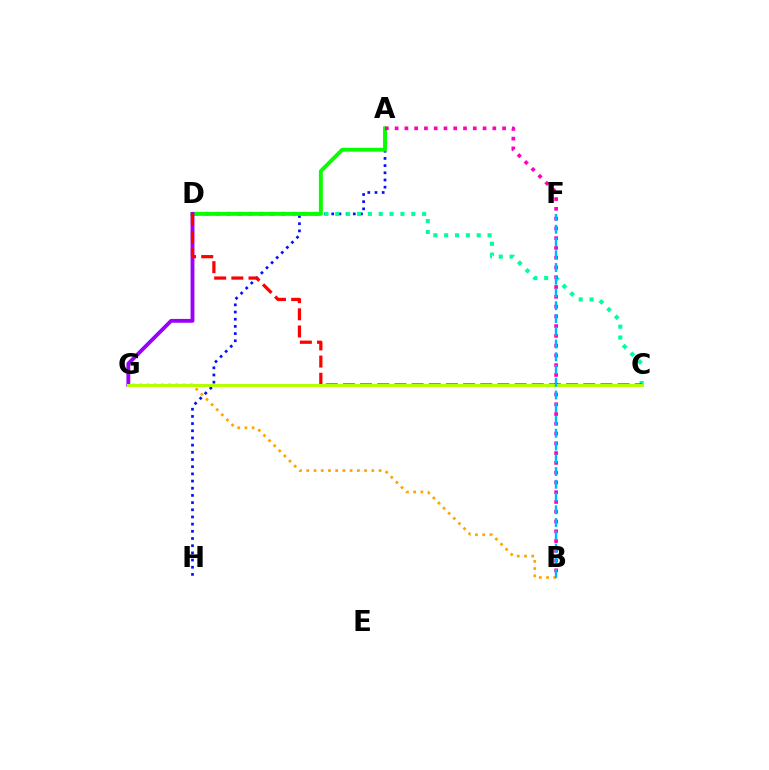{('A', 'H'): [{'color': '#0010ff', 'line_style': 'dotted', 'thickness': 1.95}], ('C', 'D'): [{'color': '#00ff9d', 'line_style': 'dotted', 'thickness': 2.95}, {'color': '#ff0000', 'line_style': 'dashed', 'thickness': 2.33}], ('A', 'D'): [{'color': '#08ff00', 'line_style': 'solid', 'thickness': 2.81}], ('A', 'B'): [{'color': '#ff00bd', 'line_style': 'dotted', 'thickness': 2.65}], ('D', 'G'): [{'color': '#9b00ff', 'line_style': 'solid', 'thickness': 2.76}], ('B', 'G'): [{'color': '#ffa500', 'line_style': 'dotted', 'thickness': 1.97}], ('C', 'G'): [{'color': '#b3ff00', 'line_style': 'solid', 'thickness': 2.18}], ('B', 'F'): [{'color': '#00b5ff', 'line_style': 'dashed', 'thickness': 1.73}]}